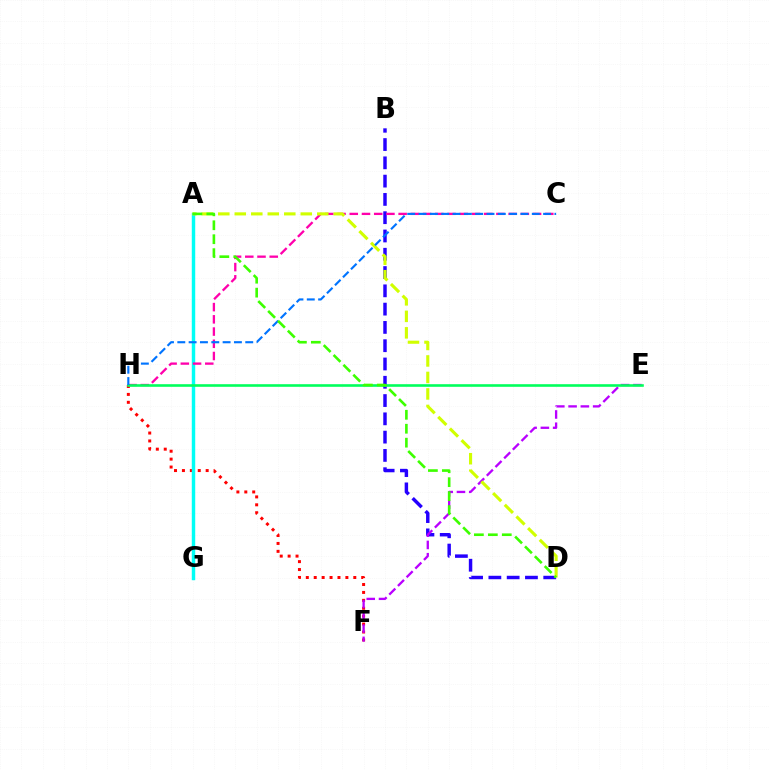{('A', 'G'): [{'color': '#ff9400', 'line_style': 'dashed', 'thickness': 2.17}, {'color': '#00fff6', 'line_style': 'solid', 'thickness': 2.47}], ('B', 'D'): [{'color': '#2500ff', 'line_style': 'dashed', 'thickness': 2.48}], ('F', 'H'): [{'color': '#ff0000', 'line_style': 'dotted', 'thickness': 2.15}], ('E', 'F'): [{'color': '#b900ff', 'line_style': 'dashed', 'thickness': 1.67}], ('C', 'H'): [{'color': '#ff00ac', 'line_style': 'dashed', 'thickness': 1.66}, {'color': '#0074ff', 'line_style': 'dashed', 'thickness': 1.54}], ('E', 'H'): [{'color': '#00ff5c', 'line_style': 'solid', 'thickness': 1.88}], ('A', 'D'): [{'color': '#d1ff00', 'line_style': 'dashed', 'thickness': 2.24}, {'color': '#3dff00', 'line_style': 'dashed', 'thickness': 1.89}]}